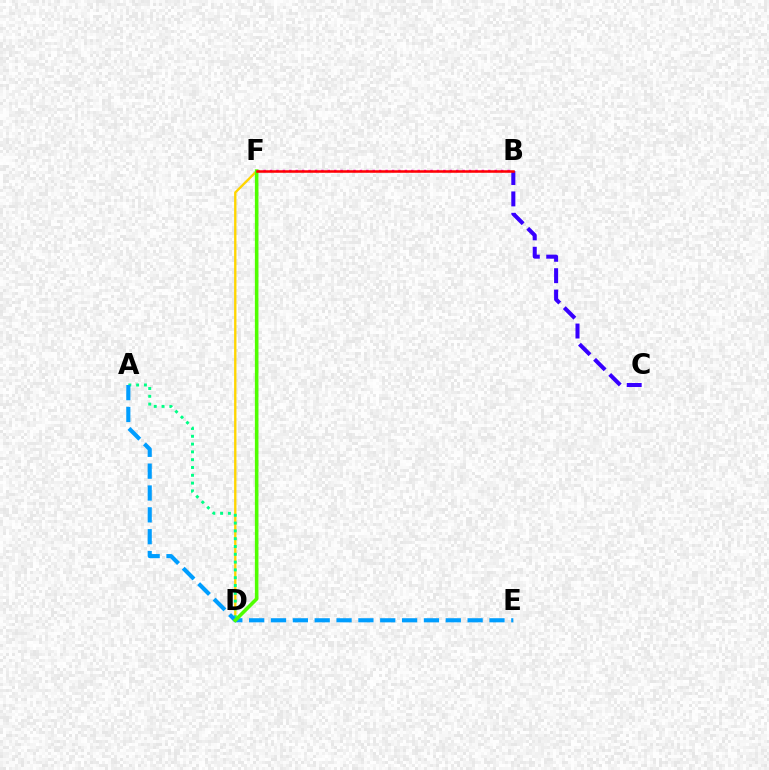{('D', 'F'): [{'color': '#ffd500', 'line_style': 'solid', 'thickness': 1.69}, {'color': '#4fff00', 'line_style': 'solid', 'thickness': 2.57}], ('A', 'D'): [{'color': '#00ff86', 'line_style': 'dotted', 'thickness': 2.12}], ('A', 'E'): [{'color': '#009eff', 'line_style': 'dashed', 'thickness': 2.97}], ('B', 'F'): [{'color': '#ff00ed', 'line_style': 'dotted', 'thickness': 1.74}, {'color': '#ff0000', 'line_style': 'solid', 'thickness': 1.82}], ('B', 'C'): [{'color': '#3700ff', 'line_style': 'dashed', 'thickness': 2.91}]}